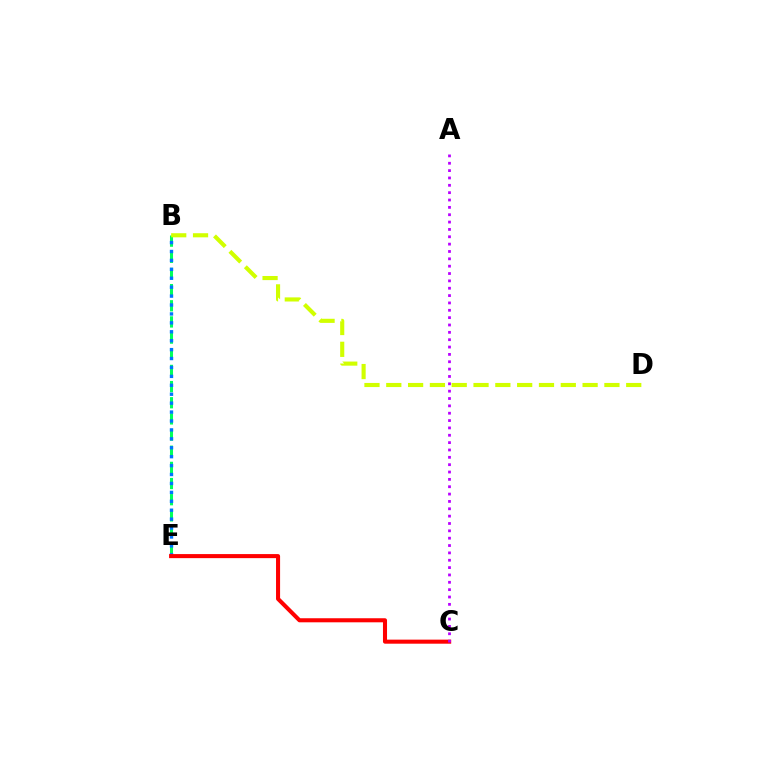{('B', 'E'): [{'color': '#00ff5c', 'line_style': 'dashed', 'thickness': 2.2}, {'color': '#0074ff', 'line_style': 'dotted', 'thickness': 2.42}], ('B', 'D'): [{'color': '#d1ff00', 'line_style': 'dashed', 'thickness': 2.96}], ('C', 'E'): [{'color': '#ff0000', 'line_style': 'solid', 'thickness': 2.92}], ('A', 'C'): [{'color': '#b900ff', 'line_style': 'dotted', 'thickness': 2.0}]}